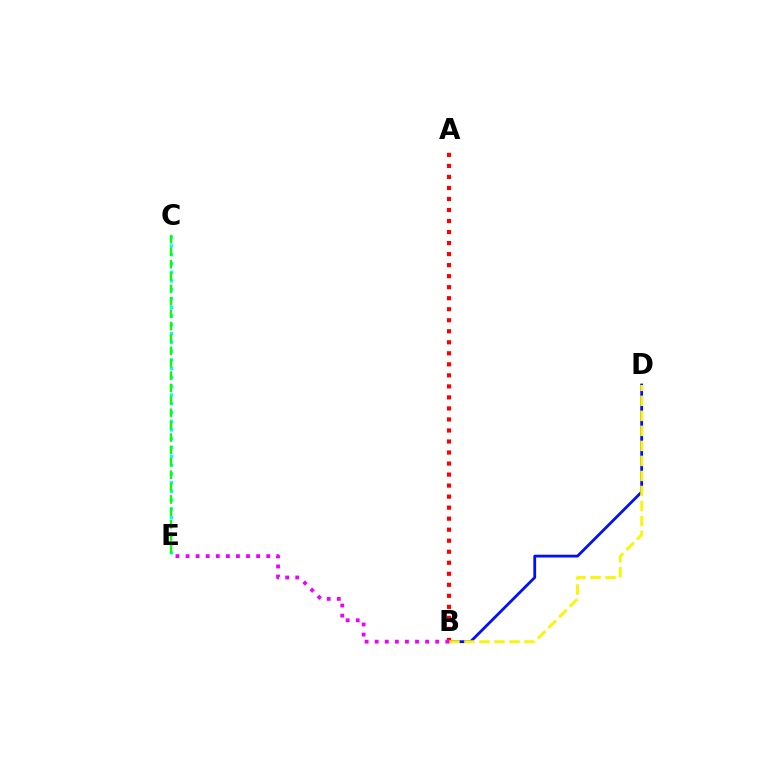{('C', 'E'): [{'color': '#00fff6', 'line_style': 'dotted', 'thickness': 2.38}, {'color': '#08ff00', 'line_style': 'dashed', 'thickness': 1.68}], ('B', 'D'): [{'color': '#0010ff', 'line_style': 'solid', 'thickness': 2.01}, {'color': '#fcf500', 'line_style': 'dashed', 'thickness': 2.04}], ('A', 'B'): [{'color': '#ff0000', 'line_style': 'dotted', 'thickness': 3.0}], ('B', 'E'): [{'color': '#ee00ff', 'line_style': 'dotted', 'thickness': 2.74}]}